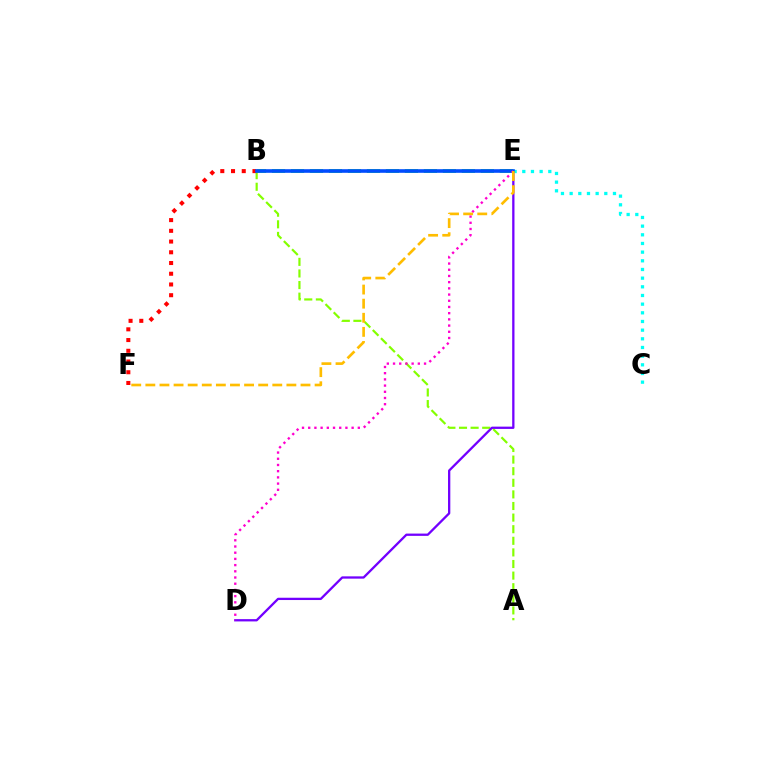{('A', 'B'): [{'color': '#84ff00', 'line_style': 'dashed', 'thickness': 1.58}], ('B', 'E'): [{'color': '#00ff39', 'line_style': 'dashed', 'thickness': 2.58}, {'color': '#004bff', 'line_style': 'solid', 'thickness': 2.59}], ('D', 'E'): [{'color': '#7200ff', 'line_style': 'solid', 'thickness': 1.65}, {'color': '#ff00cf', 'line_style': 'dotted', 'thickness': 1.69}], ('C', 'E'): [{'color': '#00fff6', 'line_style': 'dotted', 'thickness': 2.35}], ('B', 'F'): [{'color': '#ff0000', 'line_style': 'dotted', 'thickness': 2.92}], ('E', 'F'): [{'color': '#ffbd00', 'line_style': 'dashed', 'thickness': 1.92}]}